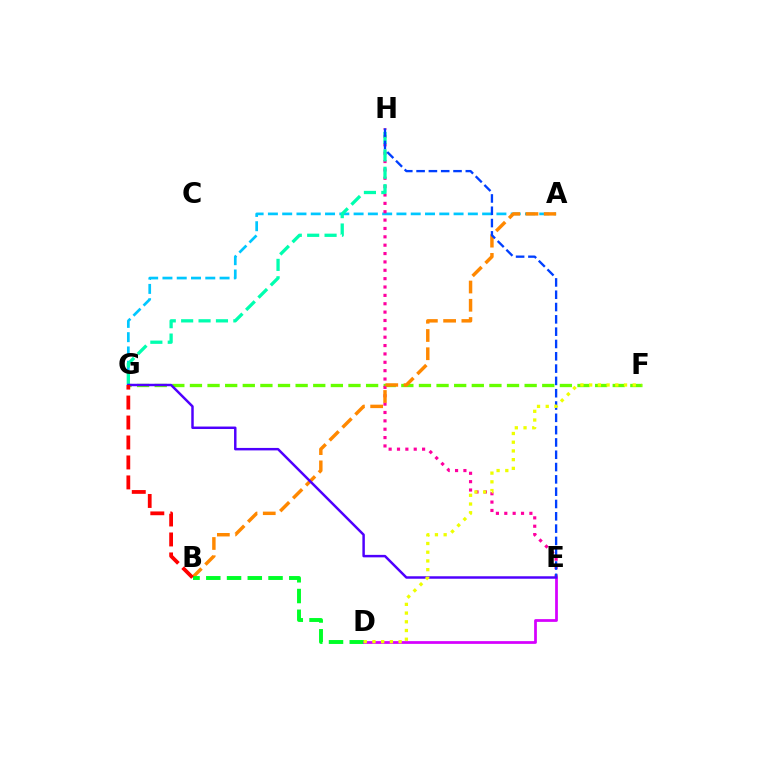{('F', 'G'): [{'color': '#66ff00', 'line_style': 'dashed', 'thickness': 2.39}], ('A', 'G'): [{'color': '#00c7ff', 'line_style': 'dashed', 'thickness': 1.94}], ('E', 'H'): [{'color': '#ff00a0', 'line_style': 'dotted', 'thickness': 2.27}, {'color': '#003fff', 'line_style': 'dashed', 'thickness': 1.67}], ('G', 'H'): [{'color': '#00ffaf', 'line_style': 'dashed', 'thickness': 2.36}], ('A', 'B'): [{'color': '#ff8800', 'line_style': 'dashed', 'thickness': 2.48}], ('B', 'D'): [{'color': '#00ff27', 'line_style': 'dashed', 'thickness': 2.82}], ('D', 'E'): [{'color': '#d600ff', 'line_style': 'solid', 'thickness': 1.98}], ('E', 'G'): [{'color': '#4f00ff', 'line_style': 'solid', 'thickness': 1.78}], ('D', 'F'): [{'color': '#eeff00', 'line_style': 'dotted', 'thickness': 2.37}], ('B', 'G'): [{'color': '#ff0000', 'line_style': 'dashed', 'thickness': 2.71}]}